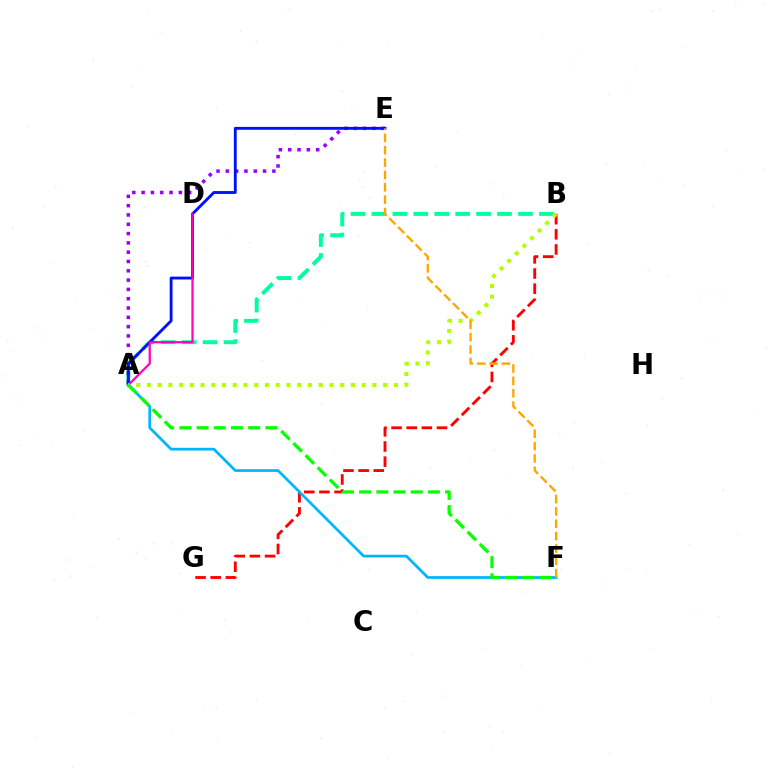{('A', 'B'): [{'color': '#00ff9d', 'line_style': 'dashed', 'thickness': 2.84}, {'color': '#b3ff00', 'line_style': 'dotted', 'thickness': 2.92}], ('A', 'E'): [{'color': '#9b00ff', 'line_style': 'dotted', 'thickness': 2.53}, {'color': '#0010ff', 'line_style': 'solid', 'thickness': 2.06}], ('B', 'G'): [{'color': '#ff0000', 'line_style': 'dashed', 'thickness': 2.06}], ('A', 'D'): [{'color': '#ff00bd', 'line_style': 'solid', 'thickness': 1.6}], ('A', 'F'): [{'color': '#00b5ff', 'line_style': 'solid', 'thickness': 1.96}, {'color': '#08ff00', 'line_style': 'dashed', 'thickness': 2.34}], ('E', 'F'): [{'color': '#ffa500', 'line_style': 'dashed', 'thickness': 1.68}]}